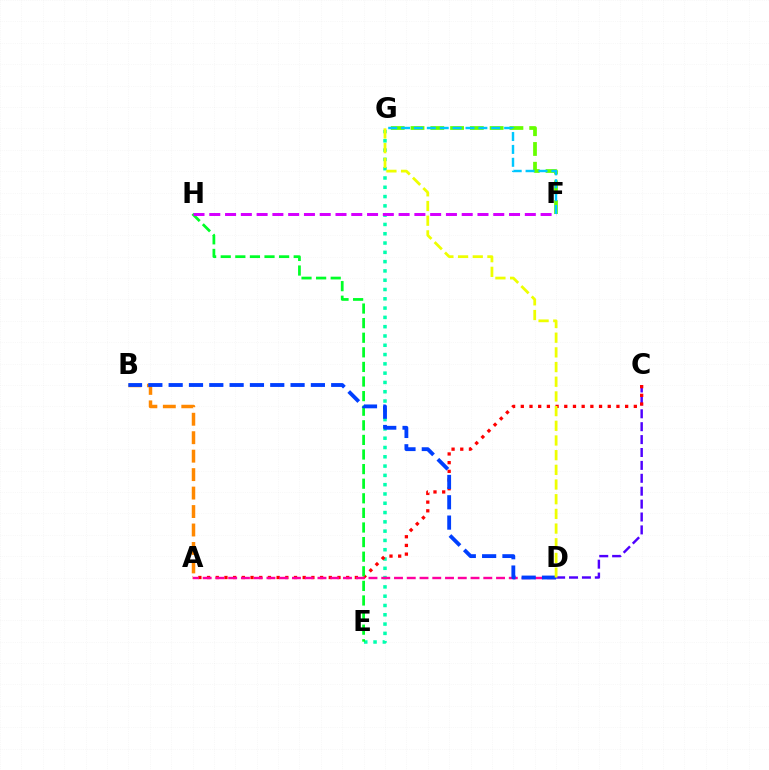{('C', 'D'): [{'color': '#4f00ff', 'line_style': 'dashed', 'thickness': 1.75}], ('E', 'G'): [{'color': '#00ffaf', 'line_style': 'dotted', 'thickness': 2.53}], ('A', 'B'): [{'color': '#ff8800', 'line_style': 'dashed', 'thickness': 2.51}], ('A', 'C'): [{'color': '#ff0000', 'line_style': 'dotted', 'thickness': 2.36}], ('E', 'H'): [{'color': '#00ff27', 'line_style': 'dashed', 'thickness': 1.98}], ('F', 'H'): [{'color': '#d600ff', 'line_style': 'dashed', 'thickness': 2.14}], ('F', 'G'): [{'color': '#66ff00', 'line_style': 'dashed', 'thickness': 2.69}, {'color': '#00c7ff', 'line_style': 'dashed', 'thickness': 1.75}], ('A', 'D'): [{'color': '#ff00a0', 'line_style': 'dashed', 'thickness': 1.73}], ('B', 'D'): [{'color': '#003fff', 'line_style': 'dashed', 'thickness': 2.76}], ('D', 'G'): [{'color': '#eeff00', 'line_style': 'dashed', 'thickness': 1.99}]}